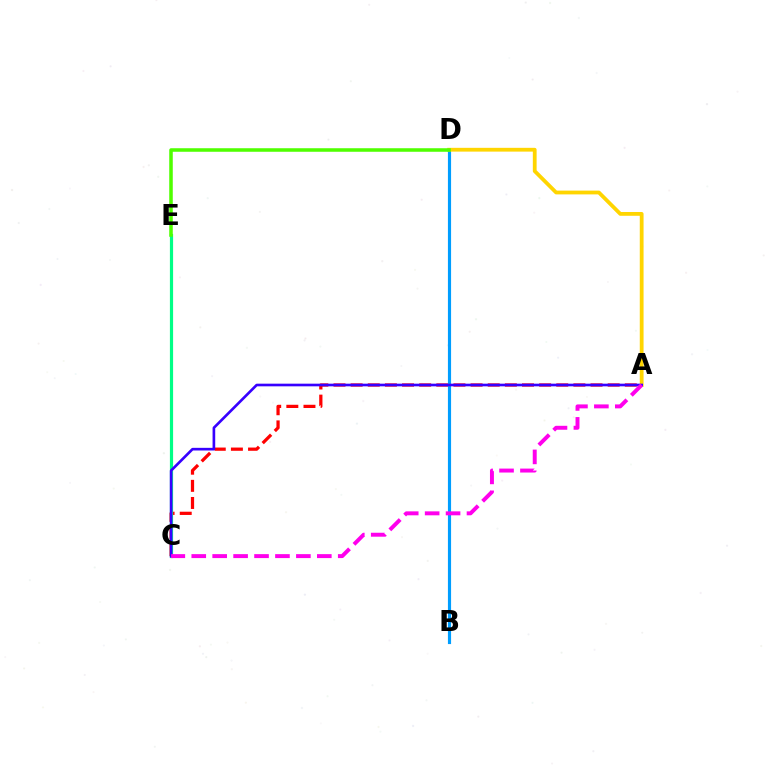{('A', 'C'): [{'color': '#ff0000', 'line_style': 'dashed', 'thickness': 2.33}, {'color': '#3700ff', 'line_style': 'solid', 'thickness': 1.91}, {'color': '#ff00ed', 'line_style': 'dashed', 'thickness': 2.84}], ('B', 'D'): [{'color': '#009eff', 'line_style': 'solid', 'thickness': 2.27}], ('C', 'E'): [{'color': '#00ff86', 'line_style': 'solid', 'thickness': 2.3}], ('A', 'D'): [{'color': '#ffd500', 'line_style': 'solid', 'thickness': 2.73}], ('D', 'E'): [{'color': '#4fff00', 'line_style': 'solid', 'thickness': 2.55}]}